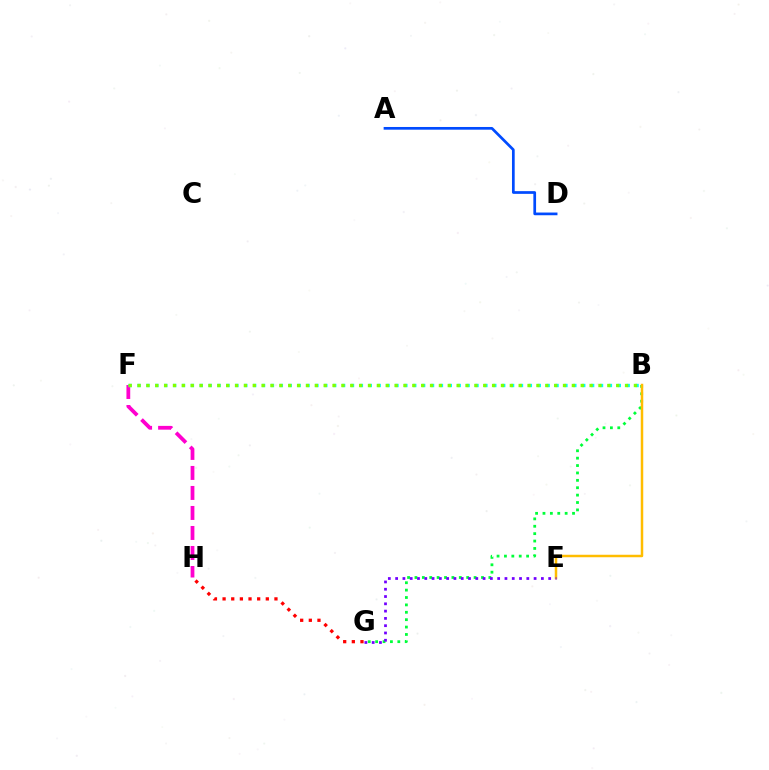{('B', 'G'): [{'color': '#00ff39', 'line_style': 'dotted', 'thickness': 2.01}], ('B', 'E'): [{'color': '#ffbd00', 'line_style': 'solid', 'thickness': 1.79}], ('E', 'G'): [{'color': '#7200ff', 'line_style': 'dotted', 'thickness': 1.98}], ('G', 'H'): [{'color': '#ff0000', 'line_style': 'dotted', 'thickness': 2.35}], ('F', 'H'): [{'color': '#ff00cf', 'line_style': 'dashed', 'thickness': 2.72}], ('B', 'F'): [{'color': '#00fff6', 'line_style': 'dotted', 'thickness': 2.42}, {'color': '#84ff00', 'line_style': 'dotted', 'thickness': 2.41}], ('A', 'D'): [{'color': '#004bff', 'line_style': 'solid', 'thickness': 1.95}]}